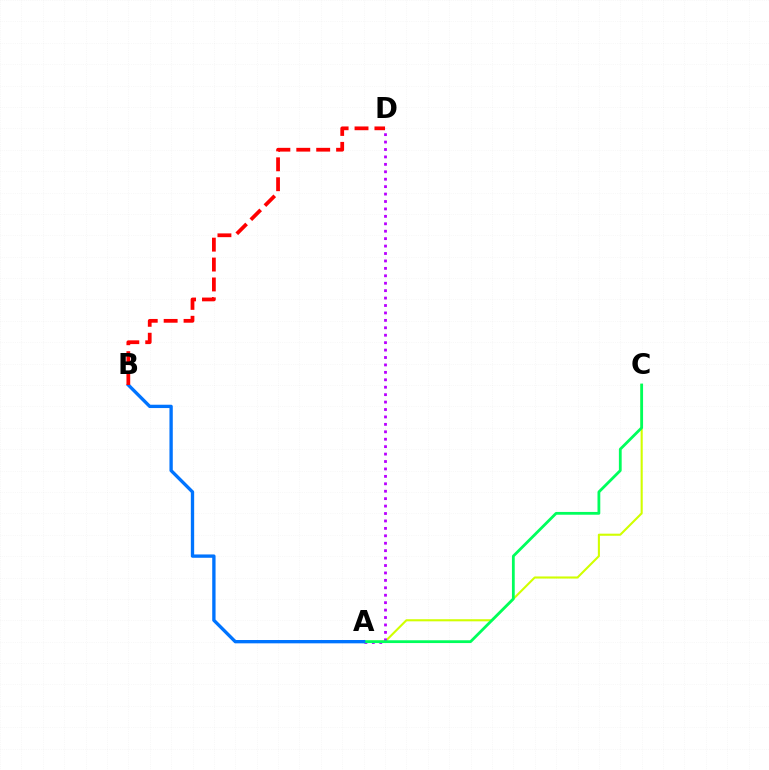{('A', 'C'): [{'color': '#d1ff00', 'line_style': 'solid', 'thickness': 1.52}, {'color': '#00ff5c', 'line_style': 'solid', 'thickness': 2.01}], ('A', 'D'): [{'color': '#b900ff', 'line_style': 'dotted', 'thickness': 2.02}], ('A', 'B'): [{'color': '#0074ff', 'line_style': 'solid', 'thickness': 2.4}], ('B', 'D'): [{'color': '#ff0000', 'line_style': 'dashed', 'thickness': 2.7}]}